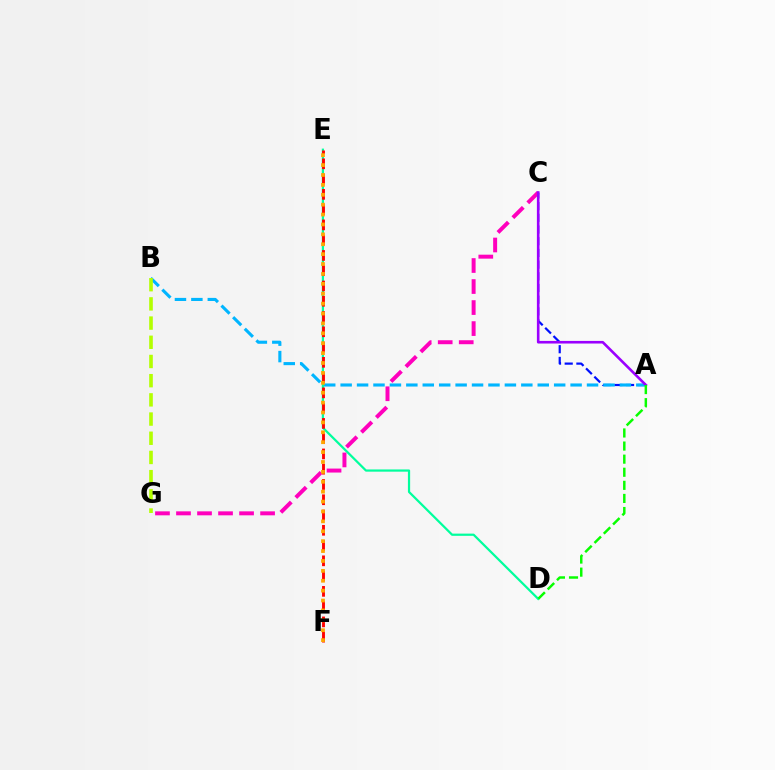{('A', 'C'): [{'color': '#0010ff', 'line_style': 'dashed', 'thickness': 1.59}, {'color': '#9b00ff', 'line_style': 'solid', 'thickness': 1.88}], ('D', 'E'): [{'color': '#00ff9d', 'line_style': 'solid', 'thickness': 1.6}], ('C', 'G'): [{'color': '#ff00bd', 'line_style': 'dashed', 'thickness': 2.86}], ('E', 'F'): [{'color': '#ff0000', 'line_style': 'dashed', 'thickness': 2.07}, {'color': '#ffa500', 'line_style': 'dotted', 'thickness': 2.69}], ('A', 'B'): [{'color': '#00b5ff', 'line_style': 'dashed', 'thickness': 2.23}], ('A', 'D'): [{'color': '#08ff00', 'line_style': 'dashed', 'thickness': 1.78}], ('B', 'G'): [{'color': '#b3ff00', 'line_style': 'dashed', 'thickness': 2.61}]}